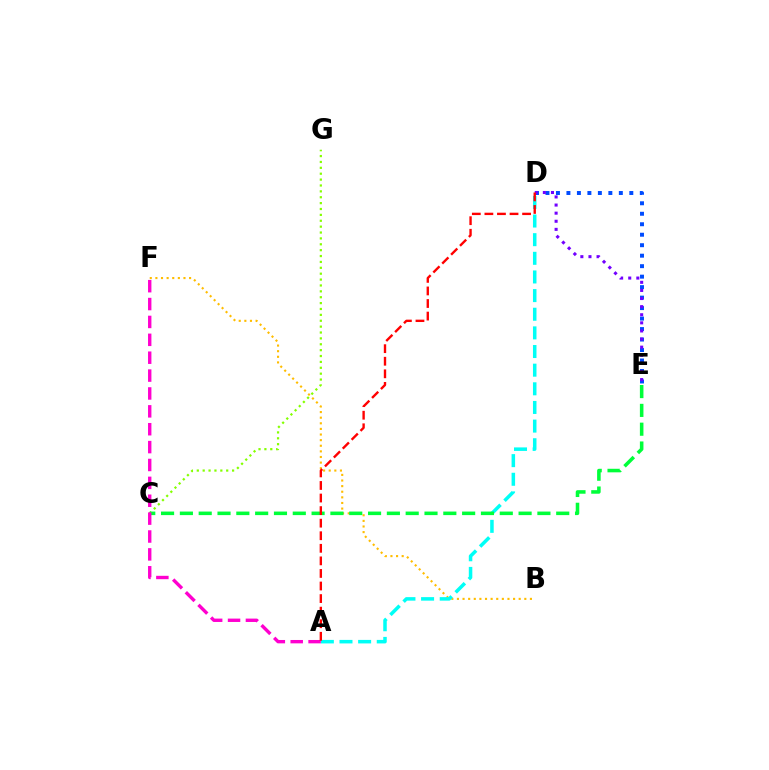{('B', 'F'): [{'color': '#ffbd00', 'line_style': 'dotted', 'thickness': 1.53}], ('D', 'E'): [{'color': '#004bff', 'line_style': 'dotted', 'thickness': 2.85}, {'color': '#7200ff', 'line_style': 'dotted', 'thickness': 2.2}], ('C', 'G'): [{'color': '#84ff00', 'line_style': 'dotted', 'thickness': 1.6}], ('A', 'D'): [{'color': '#00fff6', 'line_style': 'dashed', 'thickness': 2.53}, {'color': '#ff0000', 'line_style': 'dashed', 'thickness': 1.71}], ('C', 'E'): [{'color': '#00ff39', 'line_style': 'dashed', 'thickness': 2.56}], ('A', 'F'): [{'color': '#ff00cf', 'line_style': 'dashed', 'thickness': 2.43}]}